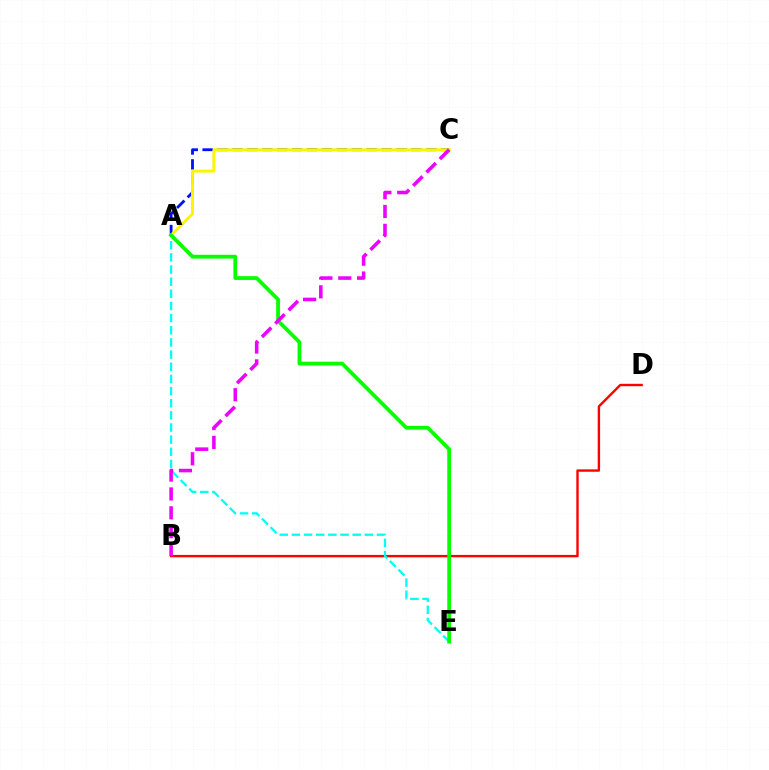{('B', 'D'): [{'color': '#ff0000', 'line_style': 'solid', 'thickness': 1.72}], ('A', 'C'): [{'color': '#0010ff', 'line_style': 'dashed', 'thickness': 2.03}, {'color': '#fcf500', 'line_style': 'solid', 'thickness': 2.09}], ('A', 'E'): [{'color': '#00fff6', 'line_style': 'dashed', 'thickness': 1.65}, {'color': '#08ff00', 'line_style': 'solid', 'thickness': 2.72}], ('B', 'C'): [{'color': '#ee00ff', 'line_style': 'dashed', 'thickness': 2.56}]}